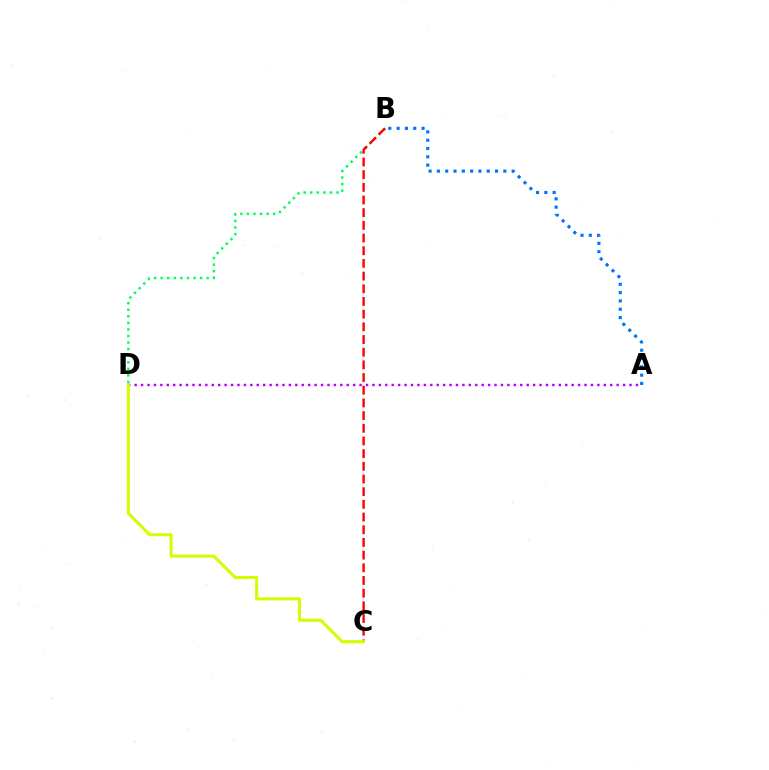{('B', 'D'): [{'color': '#00ff5c', 'line_style': 'dotted', 'thickness': 1.78}], ('B', 'C'): [{'color': '#ff0000', 'line_style': 'dashed', 'thickness': 1.72}], ('A', 'D'): [{'color': '#b900ff', 'line_style': 'dotted', 'thickness': 1.75}], ('A', 'B'): [{'color': '#0074ff', 'line_style': 'dotted', 'thickness': 2.26}], ('C', 'D'): [{'color': '#d1ff00', 'line_style': 'solid', 'thickness': 2.2}]}